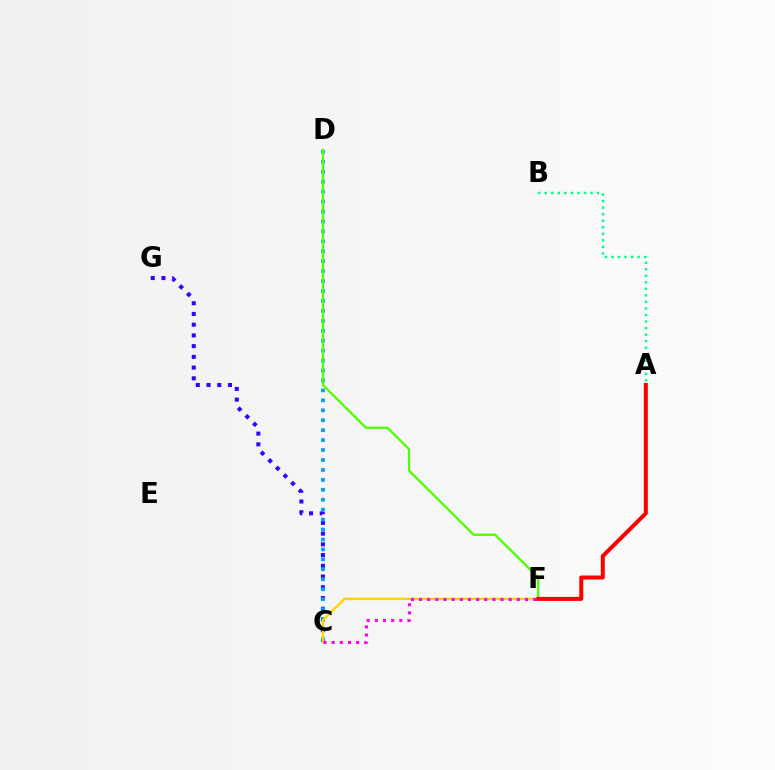{('C', 'G'): [{'color': '#3700ff', 'line_style': 'dotted', 'thickness': 2.91}], ('C', 'D'): [{'color': '#009eff', 'line_style': 'dotted', 'thickness': 2.7}], ('C', 'F'): [{'color': '#ffd500', 'line_style': 'solid', 'thickness': 1.73}, {'color': '#ff00ed', 'line_style': 'dotted', 'thickness': 2.21}], ('A', 'B'): [{'color': '#00ff86', 'line_style': 'dotted', 'thickness': 1.78}], ('D', 'F'): [{'color': '#4fff00', 'line_style': 'solid', 'thickness': 1.65}], ('A', 'F'): [{'color': '#ff0000', 'line_style': 'solid', 'thickness': 2.89}]}